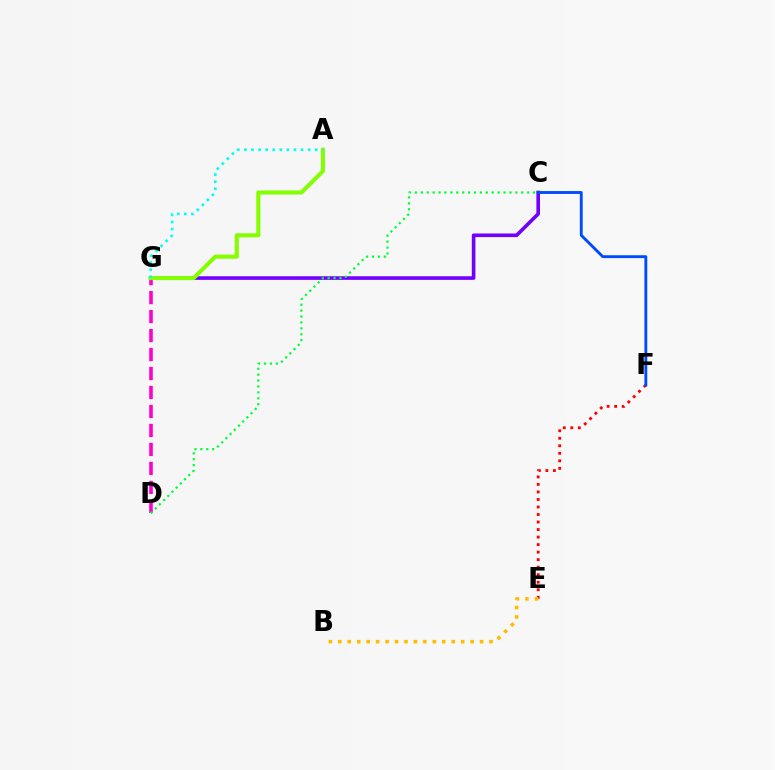{('C', 'G'): [{'color': '#7200ff', 'line_style': 'solid', 'thickness': 2.6}], ('E', 'F'): [{'color': '#ff0000', 'line_style': 'dotted', 'thickness': 2.04}], ('B', 'E'): [{'color': '#ffbd00', 'line_style': 'dotted', 'thickness': 2.57}], ('D', 'G'): [{'color': '#ff00cf', 'line_style': 'dashed', 'thickness': 2.58}], ('C', 'F'): [{'color': '#004bff', 'line_style': 'solid', 'thickness': 2.07}], ('C', 'D'): [{'color': '#00ff39', 'line_style': 'dotted', 'thickness': 1.6}], ('A', 'G'): [{'color': '#84ff00', 'line_style': 'solid', 'thickness': 2.94}, {'color': '#00fff6', 'line_style': 'dotted', 'thickness': 1.92}]}